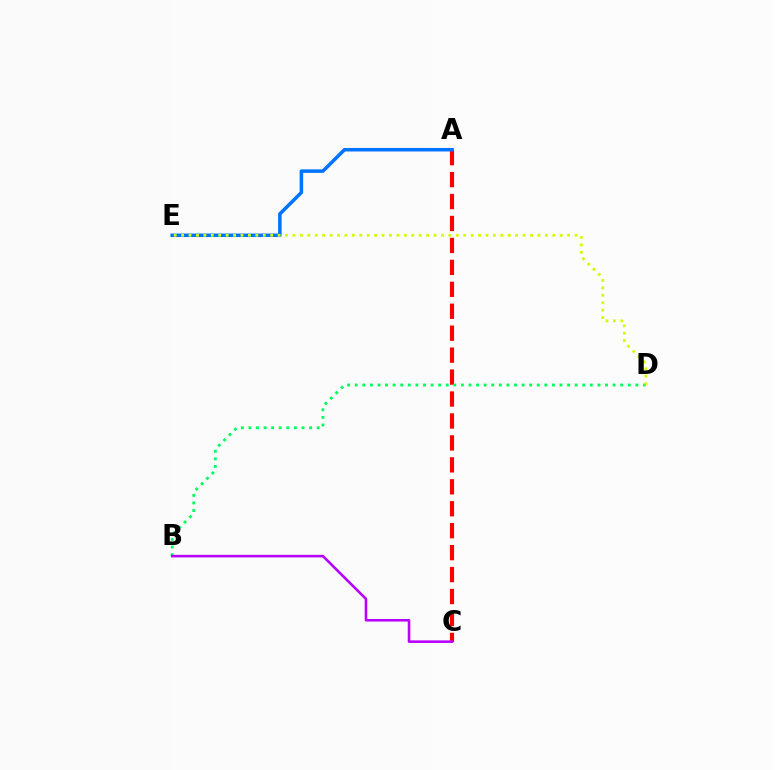{('A', 'C'): [{'color': '#ff0000', 'line_style': 'dashed', 'thickness': 2.98}], ('A', 'E'): [{'color': '#0074ff', 'line_style': 'solid', 'thickness': 2.53}], ('B', 'D'): [{'color': '#00ff5c', 'line_style': 'dotted', 'thickness': 2.06}], ('B', 'C'): [{'color': '#b900ff', 'line_style': 'solid', 'thickness': 1.85}], ('D', 'E'): [{'color': '#d1ff00', 'line_style': 'dotted', 'thickness': 2.02}]}